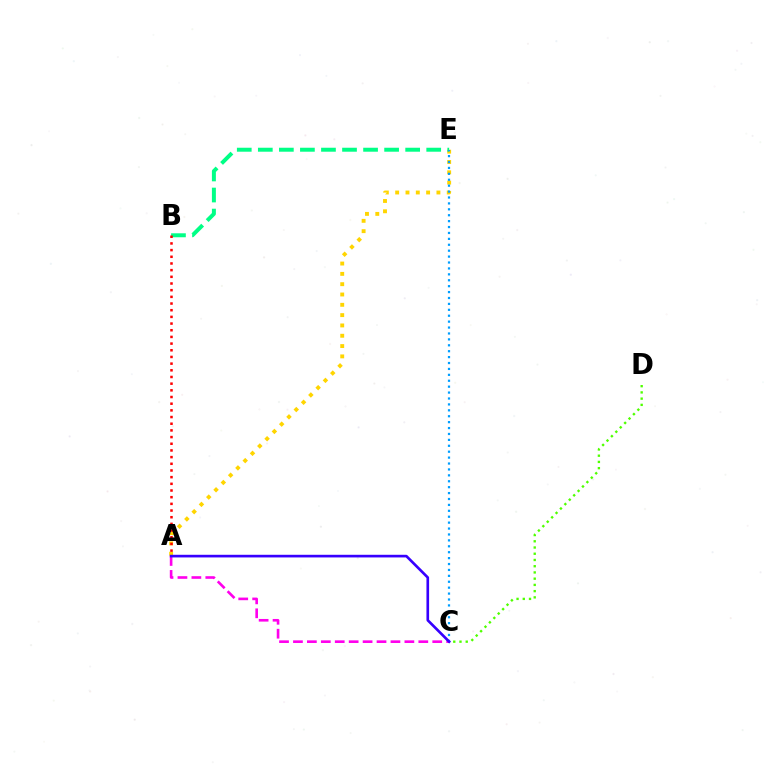{('A', 'E'): [{'color': '#ffd500', 'line_style': 'dotted', 'thickness': 2.8}], ('B', 'E'): [{'color': '#00ff86', 'line_style': 'dashed', 'thickness': 2.86}], ('C', 'D'): [{'color': '#4fff00', 'line_style': 'dotted', 'thickness': 1.69}], ('A', 'B'): [{'color': '#ff0000', 'line_style': 'dotted', 'thickness': 1.81}], ('C', 'E'): [{'color': '#009eff', 'line_style': 'dotted', 'thickness': 1.61}], ('A', 'C'): [{'color': '#ff00ed', 'line_style': 'dashed', 'thickness': 1.89}, {'color': '#3700ff', 'line_style': 'solid', 'thickness': 1.91}]}